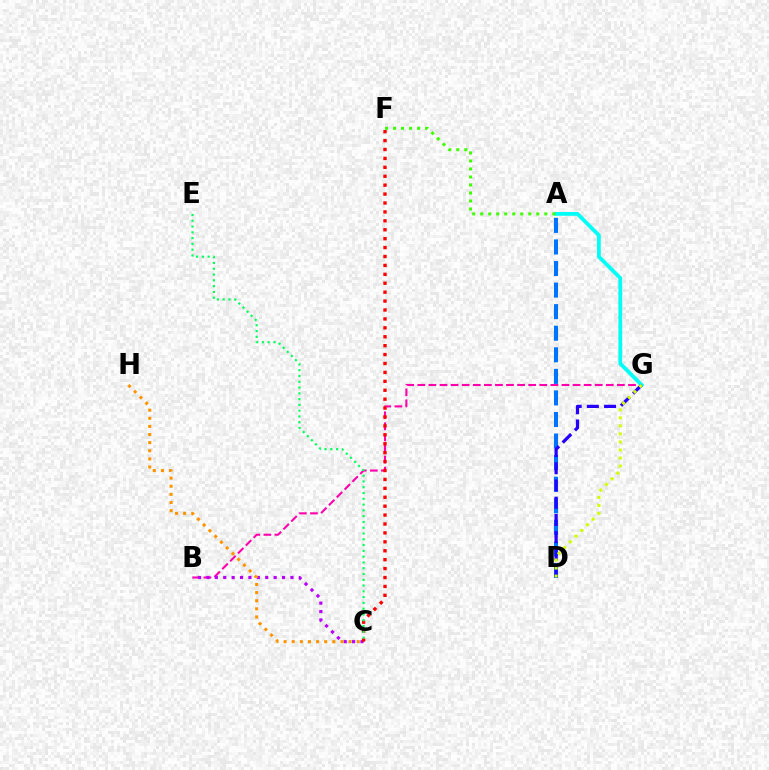{('B', 'G'): [{'color': '#ff00ac', 'line_style': 'dashed', 'thickness': 1.51}], ('A', 'D'): [{'color': '#0074ff', 'line_style': 'dashed', 'thickness': 2.93}], ('A', 'G'): [{'color': '#00fff6', 'line_style': 'solid', 'thickness': 2.73}], ('B', 'C'): [{'color': '#b900ff', 'line_style': 'dotted', 'thickness': 2.28}], ('C', 'F'): [{'color': '#ff0000', 'line_style': 'dotted', 'thickness': 2.42}], ('A', 'F'): [{'color': '#3dff00', 'line_style': 'dotted', 'thickness': 2.18}], ('D', 'G'): [{'color': '#2500ff', 'line_style': 'dashed', 'thickness': 2.34}, {'color': '#d1ff00', 'line_style': 'dotted', 'thickness': 2.18}], ('C', 'E'): [{'color': '#00ff5c', 'line_style': 'dotted', 'thickness': 1.57}], ('C', 'H'): [{'color': '#ff9400', 'line_style': 'dotted', 'thickness': 2.21}]}